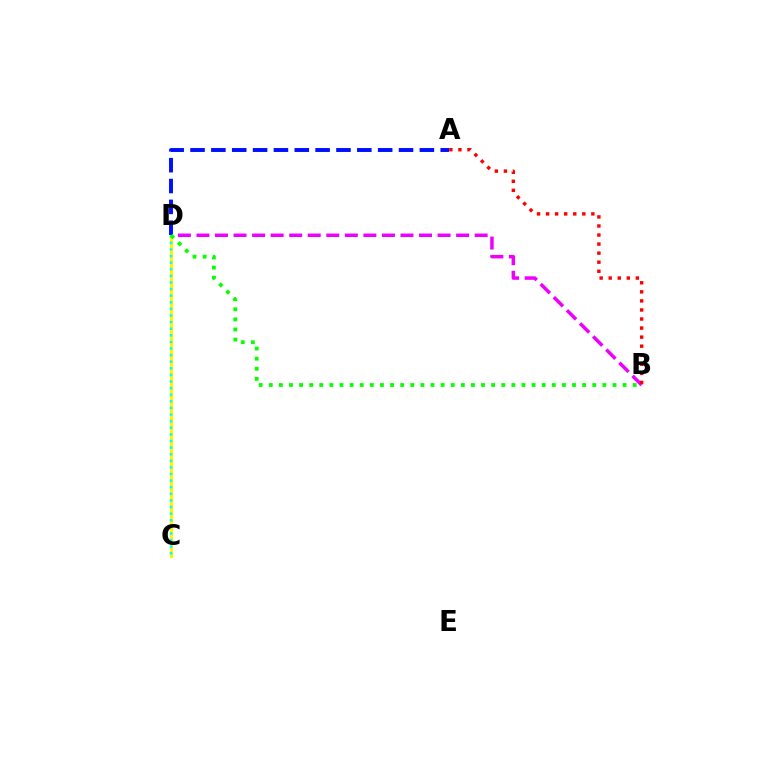{('B', 'D'): [{'color': '#ee00ff', 'line_style': 'dashed', 'thickness': 2.52}, {'color': '#08ff00', 'line_style': 'dotted', 'thickness': 2.75}], ('C', 'D'): [{'color': '#fcf500', 'line_style': 'solid', 'thickness': 2.26}, {'color': '#00fff6', 'line_style': 'dotted', 'thickness': 1.79}], ('A', 'B'): [{'color': '#ff0000', 'line_style': 'dotted', 'thickness': 2.46}], ('A', 'D'): [{'color': '#0010ff', 'line_style': 'dashed', 'thickness': 2.83}]}